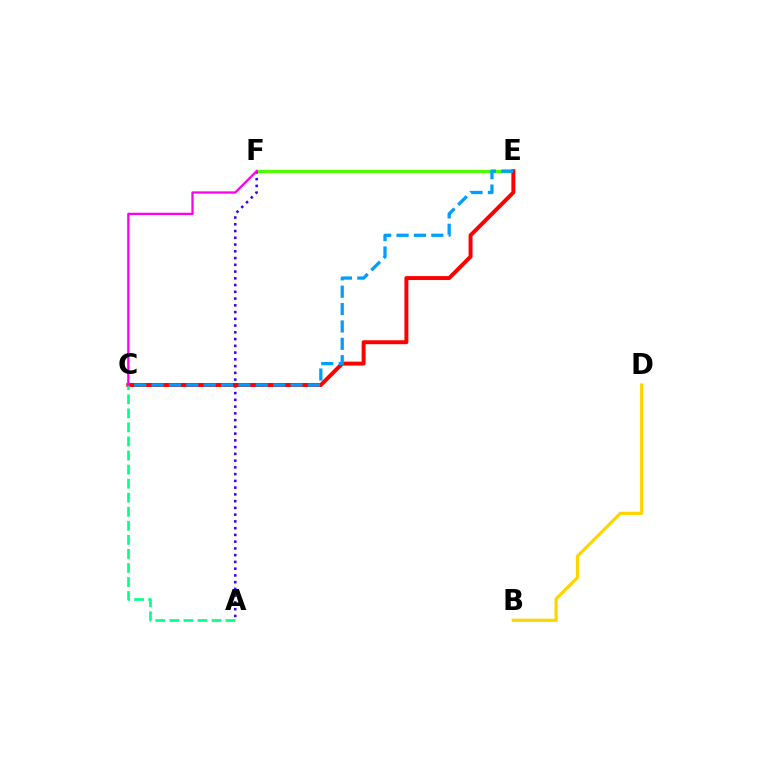{('E', 'F'): [{'color': '#4fff00', 'line_style': 'solid', 'thickness': 2.4}], ('A', 'F'): [{'color': '#3700ff', 'line_style': 'dotted', 'thickness': 1.83}], ('C', 'E'): [{'color': '#ff0000', 'line_style': 'solid', 'thickness': 2.84}, {'color': '#009eff', 'line_style': 'dashed', 'thickness': 2.36}], ('A', 'C'): [{'color': '#00ff86', 'line_style': 'dashed', 'thickness': 1.91}], ('B', 'D'): [{'color': '#ffd500', 'line_style': 'solid', 'thickness': 2.3}], ('C', 'F'): [{'color': '#ff00ed', 'line_style': 'solid', 'thickness': 1.66}]}